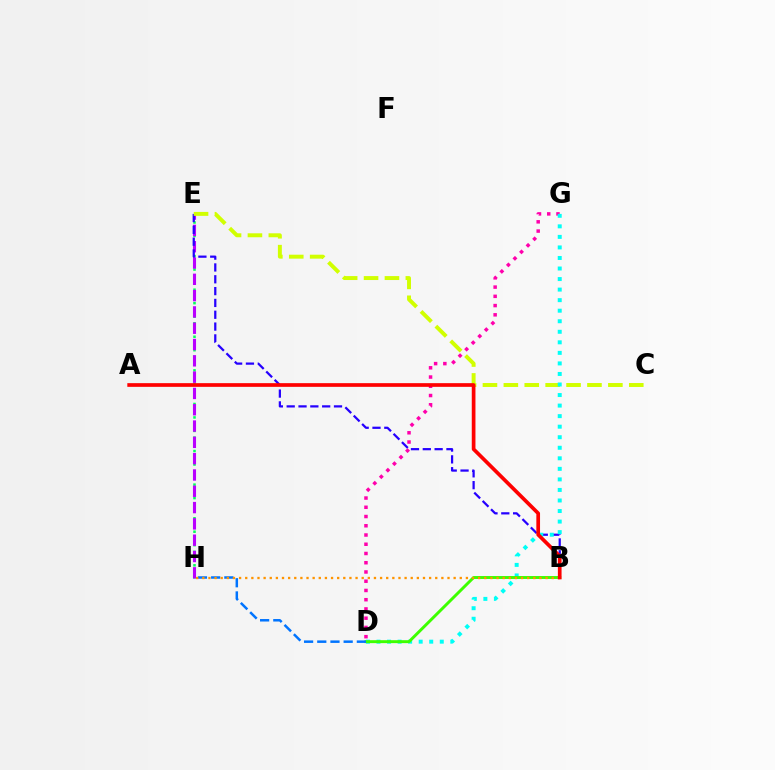{('D', 'G'): [{'color': '#ff00ac', 'line_style': 'dotted', 'thickness': 2.51}, {'color': '#00fff6', 'line_style': 'dotted', 'thickness': 2.86}], ('E', 'H'): [{'color': '#00ff5c', 'line_style': 'dotted', 'thickness': 1.83}, {'color': '#b900ff', 'line_style': 'dashed', 'thickness': 2.22}], ('B', 'E'): [{'color': '#2500ff', 'line_style': 'dashed', 'thickness': 1.61}], ('C', 'E'): [{'color': '#d1ff00', 'line_style': 'dashed', 'thickness': 2.84}], ('B', 'D'): [{'color': '#3dff00', 'line_style': 'solid', 'thickness': 2.11}], ('D', 'H'): [{'color': '#0074ff', 'line_style': 'dashed', 'thickness': 1.79}], ('B', 'H'): [{'color': '#ff9400', 'line_style': 'dotted', 'thickness': 1.67}], ('A', 'B'): [{'color': '#ff0000', 'line_style': 'solid', 'thickness': 2.65}]}